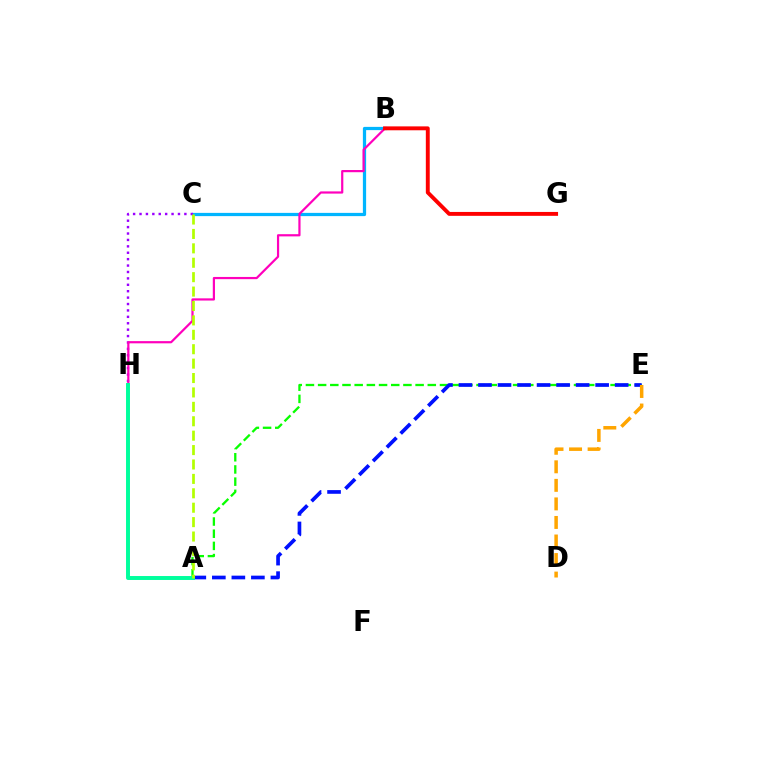{('B', 'C'): [{'color': '#00b5ff', 'line_style': 'solid', 'thickness': 2.33}], ('A', 'E'): [{'color': '#08ff00', 'line_style': 'dashed', 'thickness': 1.66}, {'color': '#0010ff', 'line_style': 'dashed', 'thickness': 2.65}], ('D', 'E'): [{'color': '#ffa500', 'line_style': 'dashed', 'thickness': 2.52}], ('C', 'H'): [{'color': '#9b00ff', 'line_style': 'dotted', 'thickness': 1.74}], ('B', 'H'): [{'color': '#ff00bd', 'line_style': 'solid', 'thickness': 1.59}], ('A', 'H'): [{'color': '#00ff9d', 'line_style': 'solid', 'thickness': 2.84}], ('B', 'G'): [{'color': '#ff0000', 'line_style': 'solid', 'thickness': 2.81}], ('A', 'C'): [{'color': '#b3ff00', 'line_style': 'dashed', 'thickness': 1.96}]}